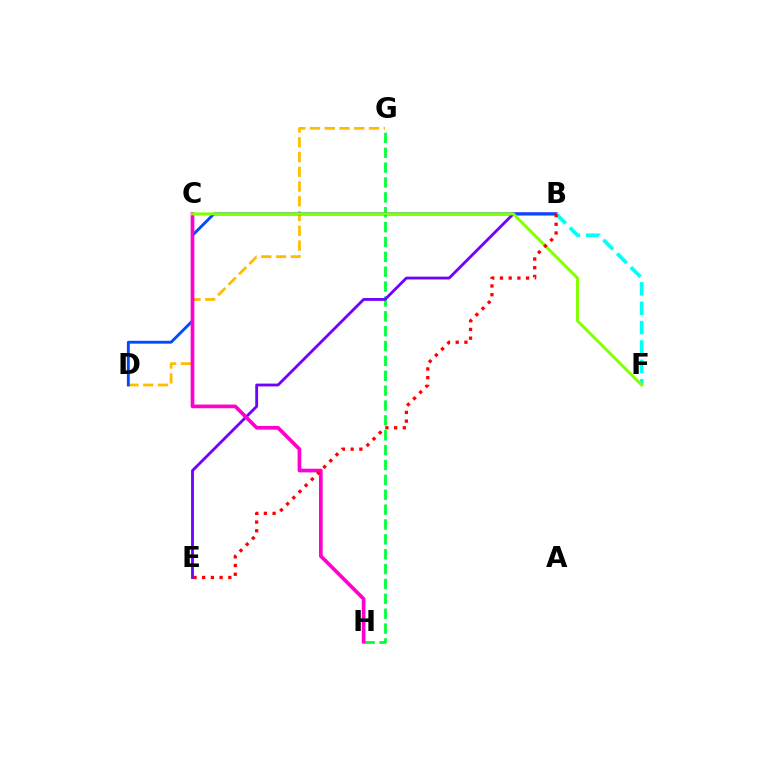{('G', 'H'): [{'color': '#00ff39', 'line_style': 'dashed', 'thickness': 2.02}], ('B', 'E'): [{'color': '#7200ff', 'line_style': 'solid', 'thickness': 2.03}, {'color': '#ff0000', 'line_style': 'dotted', 'thickness': 2.37}], ('D', 'G'): [{'color': '#ffbd00', 'line_style': 'dashed', 'thickness': 2.0}], ('B', 'D'): [{'color': '#004bff', 'line_style': 'solid', 'thickness': 2.07}], ('B', 'F'): [{'color': '#00fff6', 'line_style': 'dashed', 'thickness': 2.63}], ('C', 'H'): [{'color': '#ff00cf', 'line_style': 'solid', 'thickness': 2.65}], ('C', 'F'): [{'color': '#84ff00', 'line_style': 'solid', 'thickness': 2.14}]}